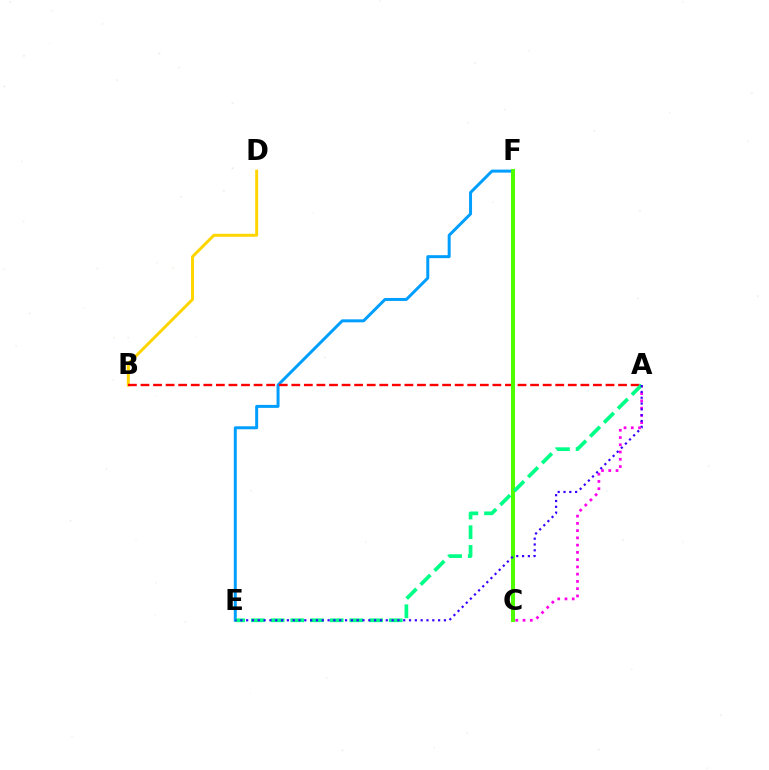{('E', 'F'): [{'color': '#009eff', 'line_style': 'solid', 'thickness': 2.14}], ('B', 'D'): [{'color': '#ffd500', 'line_style': 'solid', 'thickness': 2.14}], ('A', 'B'): [{'color': '#ff0000', 'line_style': 'dashed', 'thickness': 1.71}], ('A', 'C'): [{'color': '#ff00ed', 'line_style': 'dotted', 'thickness': 1.97}], ('C', 'F'): [{'color': '#4fff00', 'line_style': 'solid', 'thickness': 2.91}], ('A', 'E'): [{'color': '#00ff86', 'line_style': 'dashed', 'thickness': 2.67}, {'color': '#3700ff', 'line_style': 'dotted', 'thickness': 1.58}]}